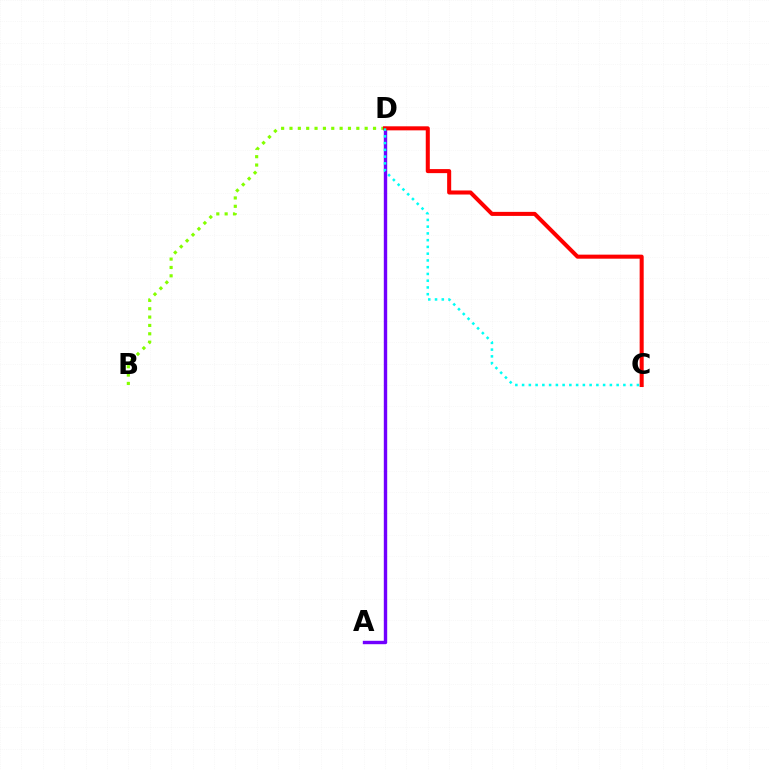{('B', 'D'): [{'color': '#84ff00', 'line_style': 'dotted', 'thickness': 2.27}], ('A', 'D'): [{'color': '#7200ff', 'line_style': 'solid', 'thickness': 2.44}], ('C', 'D'): [{'color': '#ff0000', 'line_style': 'solid', 'thickness': 2.91}, {'color': '#00fff6', 'line_style': 'dotted', 'thickness': 1.83}]}